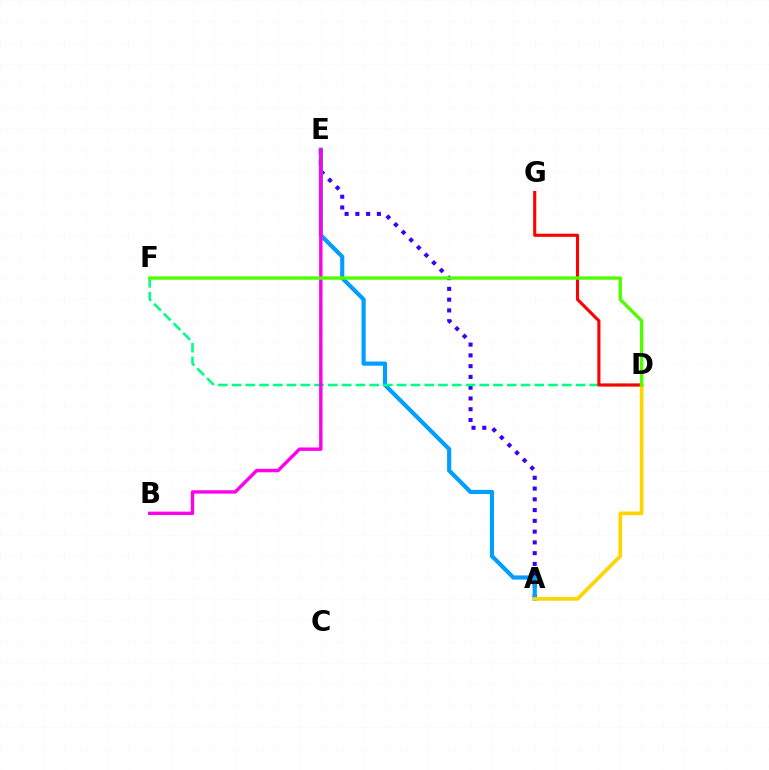{('A', 'E'): [{'color': '#3700ff', 'line_style': 'dotted', 'thickness': 2.93}, {'color': '#009eff', 'line_style': 'solid', 'thickness': 2.99}], ('D', 'F'): [{'color': '#00ff86', 'line_style': 'dashed', 'thickness': 1.87}, {'color': '#4fff00', 'line_style': 'solid', 'thickness': 2.42}], ('B', 'E'): [{'color': '#ff00ed', 'line_style': 'solid', 'thickness': 2.45}], ('D', 'G'): [{'color': '#ff0000', 'line_style': 'solid', 'thickness': 2.23}], ('A', 'D'): [{'color': '#ffd500', 'line_style': 'solid', 'thickness': 2.66}]}